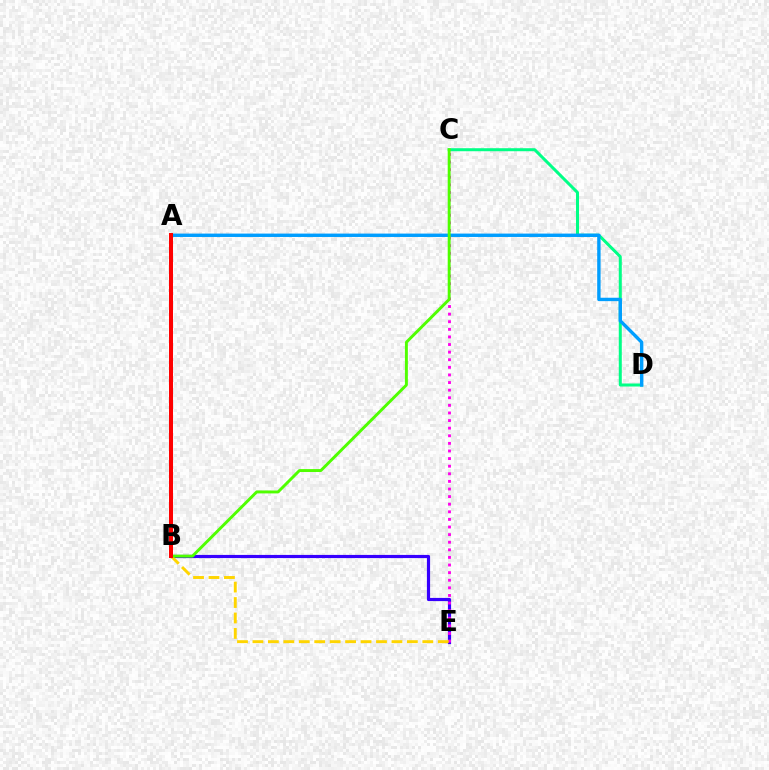{('C', 'D'): [{'color': '#00ff86', 'line_style': 'solid', 'thickness': 2.17}], ('A', 'D'): [{'color': '#009eff', 'line_style': 'solid', 'thickness': 2.44}], ('B', 'E'): [{'color': '#3700ff', 'line_style': 'solid', 'thickness': 2.28}, {'color': '#ffd500', 'line_style': 'dashed', 'thickness': 2.1}], ('C', 'E'): [{'color': '#ff00ed', 'line_style': 'dotted', 'thickness': 2.07}], ('B', 'C'): [{'color': '#4fff00', 'line_style': 'solid', 'thickness': 2.1}], ('A', 'B'): [{'color': '#ff0000', 'line_style': 'solid', 'thickness': 2.87}]}